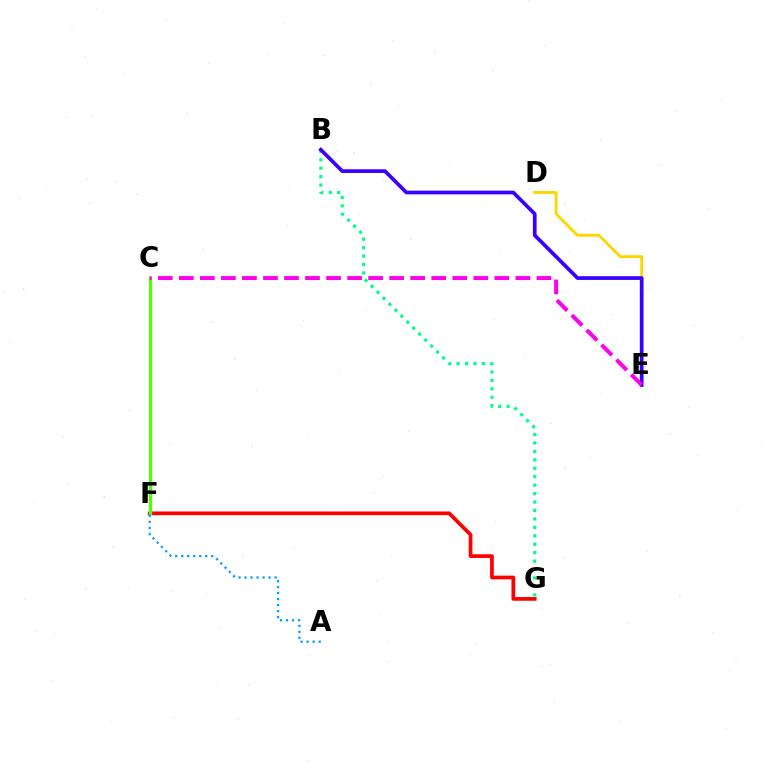{('D', 'E'): [{'color': '#ffd500', 'line_style': 'solid', 'thickness': 2.06}], ('F', 'G'): [{'color': '#ff0000', 'line_style': 'solid', 'thickness': 2.68}], ('B', 'G'): [{'color': '#00ff86', 'line_style': 'dotted', 'thickness': 2.29}], ('B', 'E'): [{'color': '#3700ff', 'line_style': 'solid', 'thickness': 2.67}], ('C', 'F'): [{'color': '#4fff00', 'line_style': 'solid', 'thickness': 2.3}], ('A', 'F'): [{'color': '#009eff', 'line_style': 'dotted', 'thickness': 1.63}], ('C', 'E'): [{'color': '#ff00ed', 'line_style': 'dashed', 'thickness': 2.86}]}